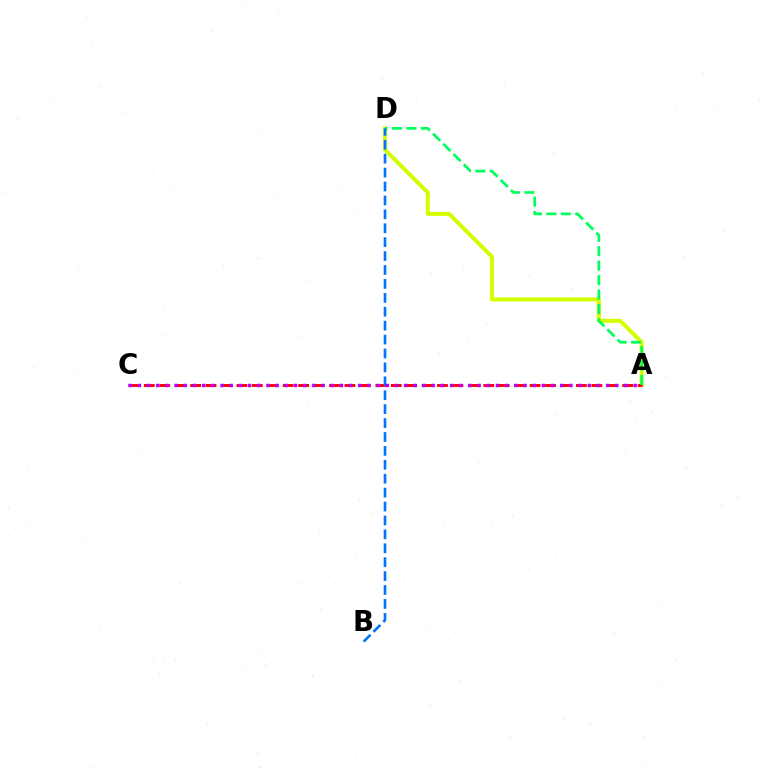{('A', 'D'): [{'color': '#d1ff00', 'line_style': 'solid', 'thickness': 2.9}, {'color': '#00ff5c', 'line_style': 'dashed', 'thickness': 1.96}], ('A', 'C'): [{'color': '#ff0000', 'line_style': 'dashed', 'thickness': 2.1}, {'color': '#b900ff', 'line_style': 'dotted', 'thickness': 2.49}], ('B', 'D'): [{'color': '#0074ff', 'line_style': 'dashed', 'thickness': 1.89}]}